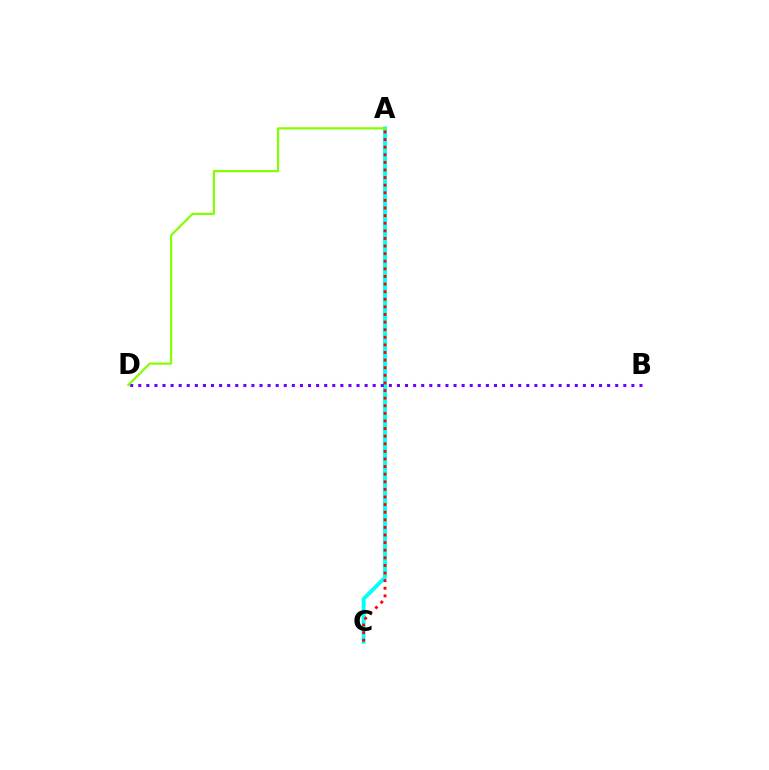{('A', 'C'): [{'color': '#00fff6', 'line_style': 'solid', 'thickness': 2.77}, {'color': '#ff0000', 'line_style': 'dotted', 'thickness': 2.07}], ('B', 'D'): [{'color': '#7200ff', 'line_style': 'dotted', 'thickness': 2.2}], ('A', 'D'): [{'color': '#84ff00', 'line_style': 'solid', 'thickness': 1.59}]}